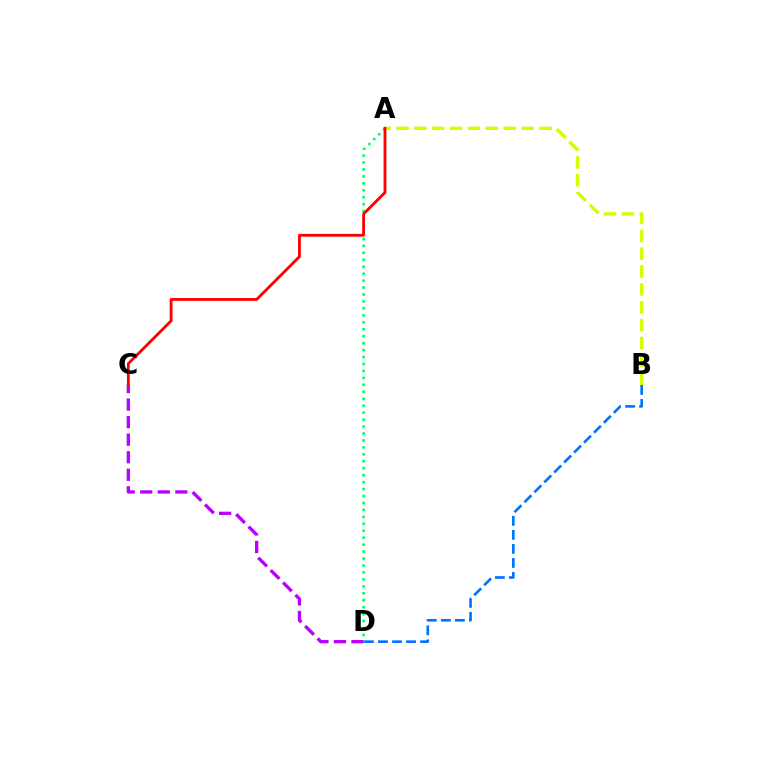{('B', 'D'): [{'color': '#0074ff', 'line_style': 'dashed', 'thickness': 1.91}], ('A', 'B'): [{'color': '#d1ff00', 'line_style': 'dashed', 'thickness': 2.43}], ('A', 'D'): [{'color': '#00ff5c', 'line_style': 'dotted', 'thickness': 1.89}], ('C', 'D'): [{'color': '#b900ff', 'line_style': 'dashed', 'thickness': 2.38}], ('A', 'C'): [{'color': '#ff0000', 'line_style': 'solid', 'thickness': 2.03}]}